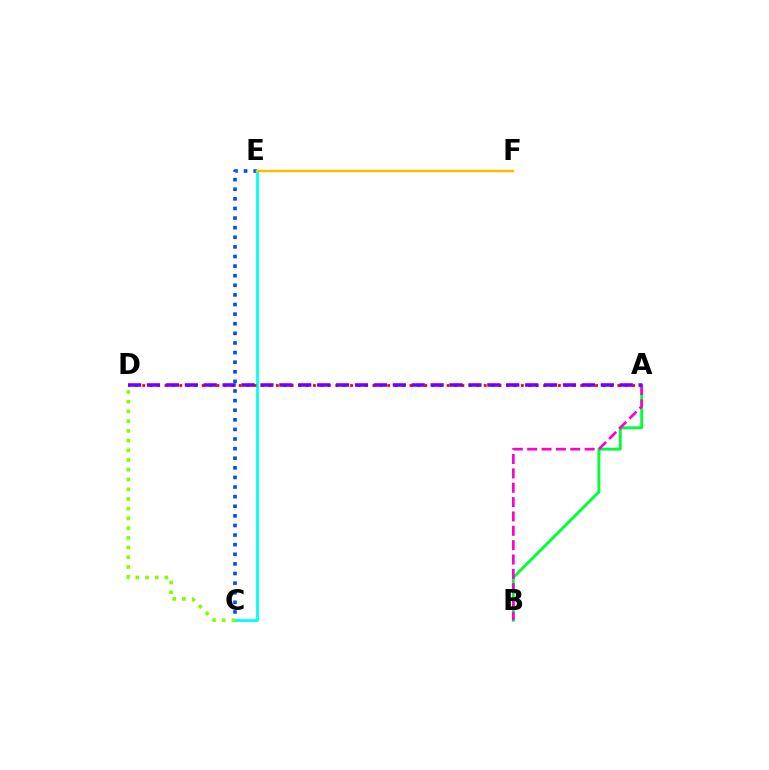{('C', 'E'): [{'color': '#004bff', 'line_style': 'dotted', 'thickness': 2.61}, {'color': '#00fff6', 'line_style': 'solid', 'thickness': 2.01}], ('A', 'B'): [{'color': '#00ff39', 'line_style': 'solid', 'thickness': 2.08}, {'color': '#ff00cf', 'line_style': 'dashed', 'thickness': 1.95}], ('C', 'D'): [{'color': '#84ff00', 'line_style': 'dotted', 'thickness': 2.64}], ('A', 'D'): [{'color': '#ff0000', 'line_style': 'dotted', 'thickness': 2.02}, {'color': '#7200ff', 'line_style': 'dashed', 'thickness': 2.57}], ('E', 'F'): [{'color': '#ffbd00', 'line_style': 'solid', 'thickness': 1.79}]}